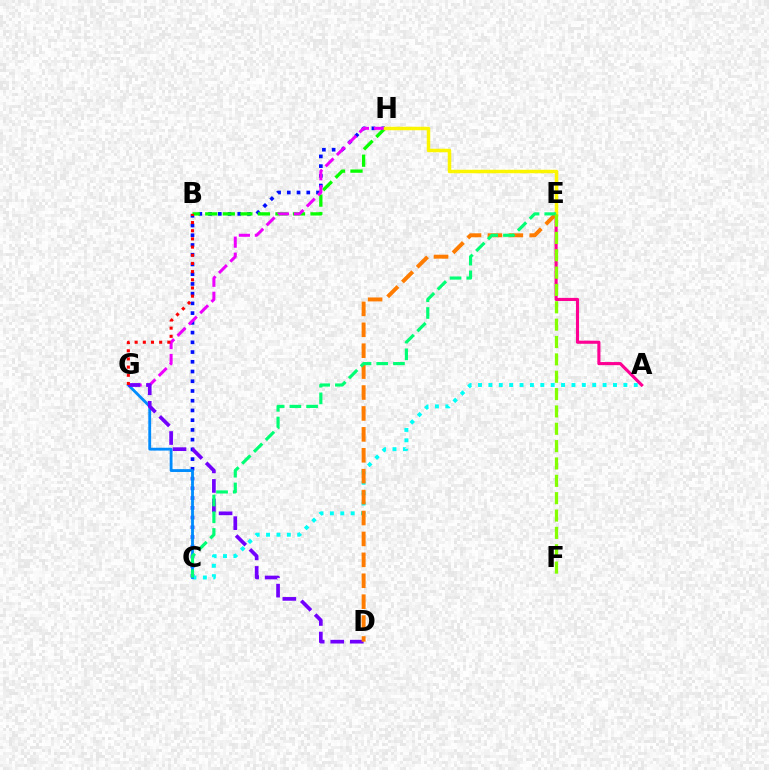{('C', 'H'): [{'color': '#0010ff', 'line_style': 'dotted', 'thickness': 2.64}], ('A', 'C'): [{'color': '#00fff6', 'line_style': 'dotted', 'thickness': 2.82}], ('A', 'E'): [{'color': '#ff0094', 'line_style': 'solid', 'thickness': 2.24}], ('B', 'H'): [{'color': '#08ff00', 'line_style': 'dashed', 'thickness': 2.38}], ('G', 'H'): [{'color': '#ee00ff', 'line_style': 'dashed', 'thickness': 2.17}], ('C', 'G'): [{'color': '#008cff', 'line_style': 'solid', 'thickness': 2.04}], ('D', 'G'): [{'color': '#7200ff', 'line_style': 'dashed', 'thickness': 2.65}], ('E', 'H'): [{'color': '#fcf500', 'line_style': 'solid', 'thickness': 2.52}], ('B', 'G'): [{'color': '#ff0000', 'line_style': 'dotted', 'thickness': 2.22}], ('D', 'E'): [{'color': '#ff7c00', 'line_style': 'dashed', 'thickness': 2.84}], ('C', 'E'): [{'color': '#00ff74', 'line_style': 'dashed', 'thickness': 2.27}], ('E', 'F'): [{'color': '#84ff00', 'line_style': 'dashed', 'thickness': 2.36}]}